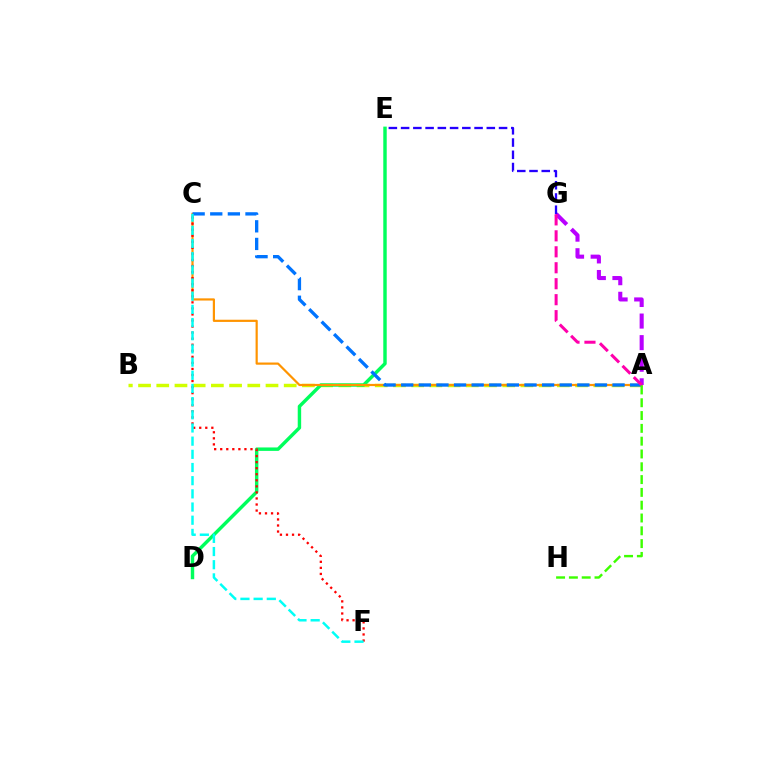{('A', 'B'): [{'color': '#d1ff00', 'line_style': 'dashed', 'thickness': 2.47}], ('D', 'E'): [{'color': '#00ff5c', 'line_style': 'solid', 'thickness': 2.47}], ('A', 'C'): [{'color': '#ff9400', 'line_style': 'solid', 'thickness': 1.58}, {'color': '#0074ff', 'line_style': 'dashed', 'thickness': 2.39}], ('C', 'F'): [{'color': '#ff0000', 'line_style': 'dotted', 'thickness': 1.64}, {'color': '#00fff6', 'line_style': 'dashed', 'thickness': 1.79}], ('A', 'G'): [{'color': '#b900ff', 'line_style': 'dashed', 'thickness': 2.93}, {'color': '#ff00ac', 'line_style': 'dashed', 'thickness': 2.17}], ('E', 'G'): [{'color': '#2500ff', 'line_style': 'dashed', 'thickness': 1.66}], ('A', 'H'): [{'color': '#3dff00', 'line_style': 'dashed', 'thickness': 1.74}]}